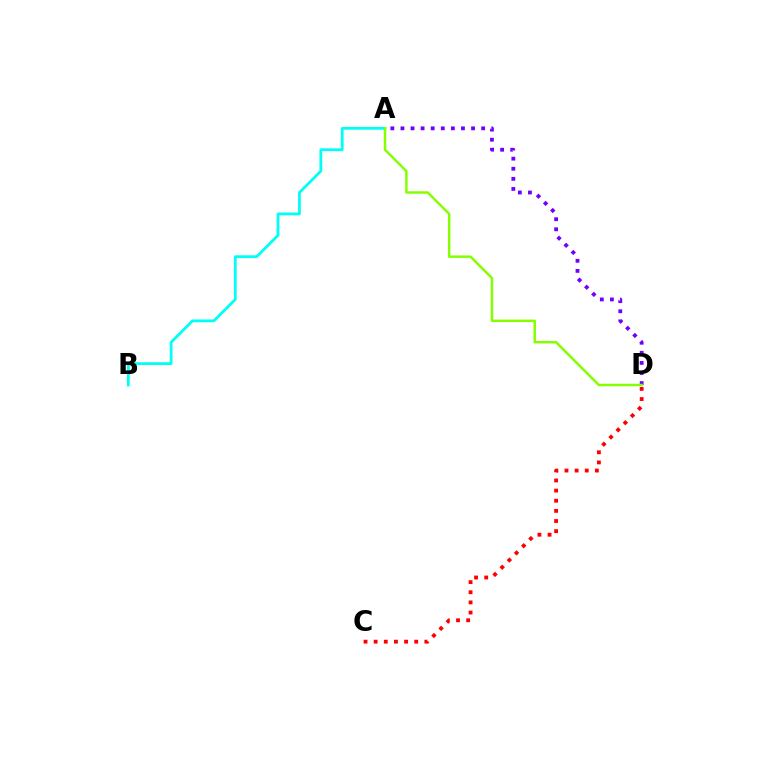{('A', 'B'): [{'color': '#00fff6', 'line_style': 'solid', 'thickness': 2.0}], ('A', 'D'): [{'color': '#7200ff', 'line_style': 'dotted', 'thickness': 2.74}, {'color': '#84ff00', 'line_style': 'solid', 'thickness': 1.78}], ('C', 'D'): [{'color': '#ff0000', 'line_style': 'dotted', 'thickness': 2.75}]}